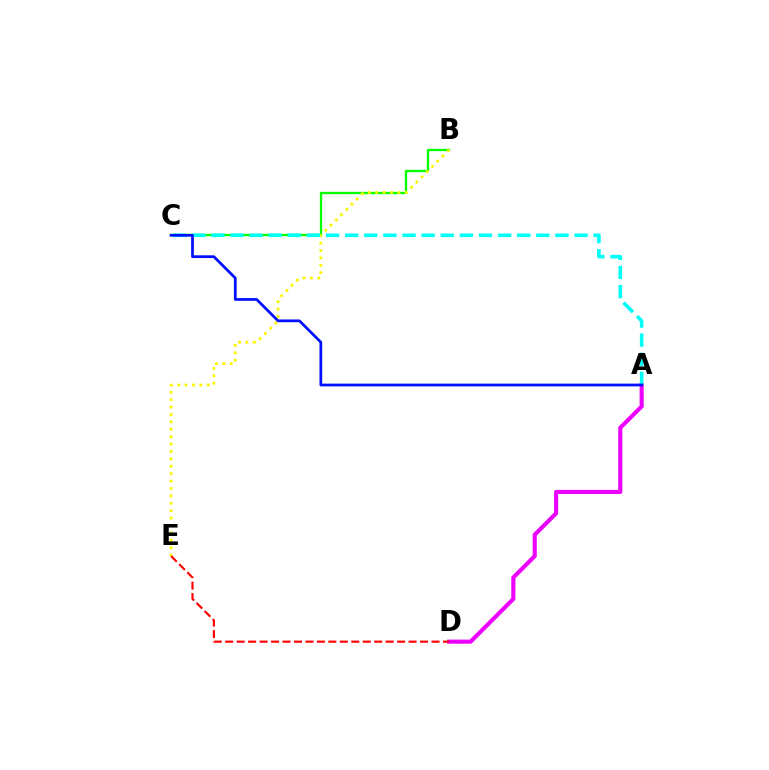{('B', 'C'): [{'color': '#08ff00', 'line_style': 'solid', 'thickness': 1.68}], ('B', 'E'): [{'color': '#fcf500', 'line_style': 'dotted', 'thickness': 2.01}], ('A', 'D'): [{'color': '#ee00ff', 'line_style': 'solid', 'thickness': 2.96}], ('D', 'E'): [{'color': '#ff0000', 'line_style': 'dashed', 'thickness': 1.56}], ('A', 'C'): [{'color': '#00fff6', 'line_style': 'dashed', 'thickness': 2.6}, {'color': '#0010ff', 'line_style': 'solid', 'thickness': 1.97}]}